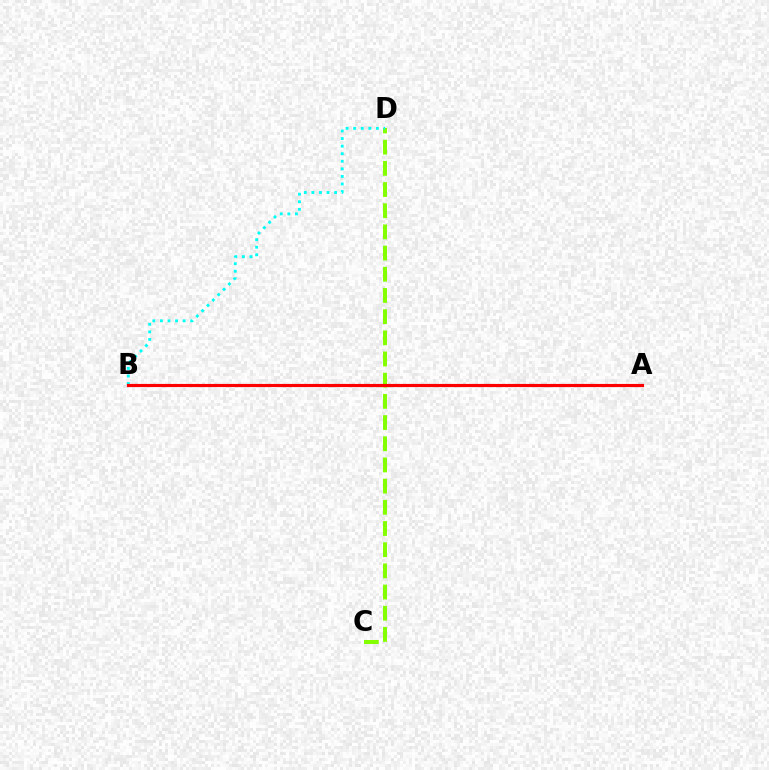{('C', 'D'): [{'color': '#84ff00', 'line_style': 'dashed', 'thickness': 2.88}], ('A', 'B'): [{'color': '#7200ff', 'line_style': 'dashed', 'thickness': 1.86}, {'color': '#ff0000', 'line_style': 'solid', 'thickness': 2.27}], ('B', 'D'): [{'color': '#00fff6', 'line_style': 'dotted', 'thickness': 2.06}]}